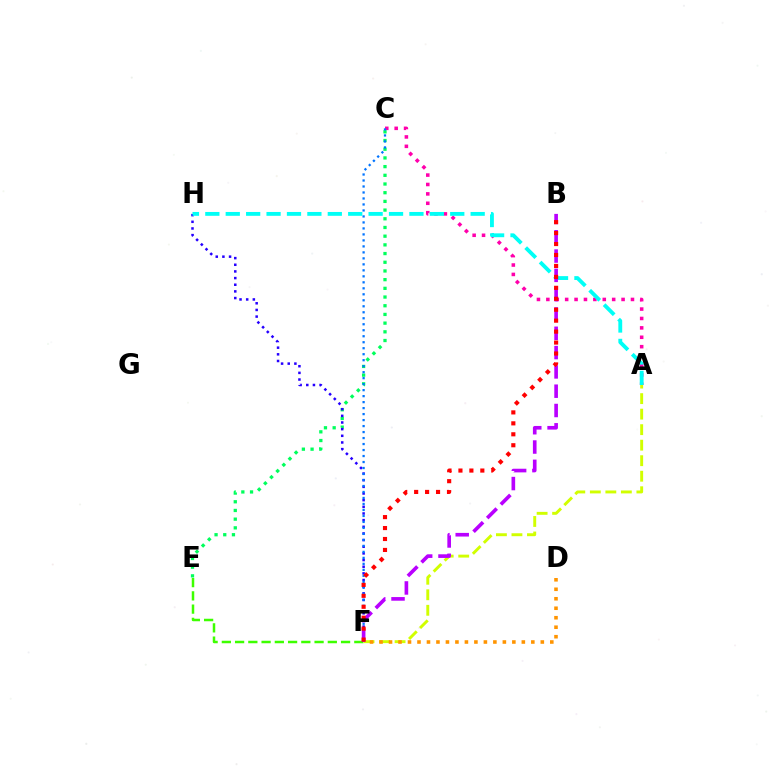{('A', 'C'): [{'color': '#ff00ac', 'line_style': 'dotted', 'thickness': 2.55}], ('E', 'F'): [{'color': '#3dff00', 'line_style': 'dashed', 'thickness': 1.8}], ('A', 'F'): [{'color': '#d1ff00', 'line_style': 'dashed', 'thickness': 2.11}], ('C', 'E'): [{'color': '#00ff5c', 'line_style': 'dotted', 'thickness': 2.36}], ('F', 'H'): [{'color': '#2500ff', 'line_style': 'dotted', 'thickness': 1.81}], ('C', 'F'): [{'color': '#0074ff', 'line_style': 'dotted', 'thickness': 1.63}], ('A', 'H'): [{'color': '#00fff6', 'line_style': 'dashed', 'thickness': 2.77}], ('B', 'F'): [{'color': '#b900ff', 'line_style': 'dashed', 'thickness': 2.62}, {'color': '#ff0000', 'line_style': 'dotted', 'thickness': 2.97}], ('D', 'F'): [{'color': '#ff9400', 'line_style': 'dotted', 'thickness': 2.58}]}